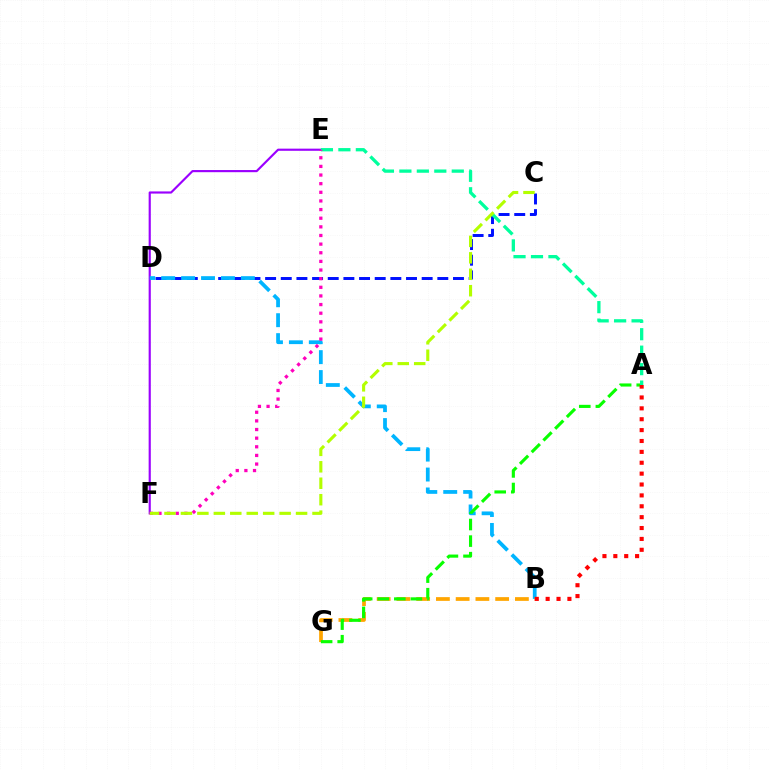{('C', 'D'): [{'color': '#0010ff', 'line_style': 'dashed', 'thickness': 2.13}], ('E', 'F'): [{'color': '#9b00ff', 'line_style': 'solid', 'thickness': 1.55}, {'color': '#ff00bd', 'line_style': 'dotted', 'thickness': 2.35}], ('B', 'D'): [{'color': '#00b5ff', 'line_style': 'dashed', 'thickness': 2.71}], ('B', 'G'): [{'color': '#ffa500', 'line_style': 'dashed', 'thickness': 2.68}], ('A', 'G'): [{'color': '#08ff00', 'line_style': 'dashed', 'thickness': 2.25}], ('A', 'E'): [{'color': '#00ff9d', 'line_style': 'dashed', 'thickness': 2.37}], ('C', 'F'): [{'color': '#b3ff00', 'line_style': 'dashed', 'thickness': 2.23}], ('A', 'B'): [{'color': '#ff0000', 'line_style': 'dotted', 'thickness': 2.96}]}